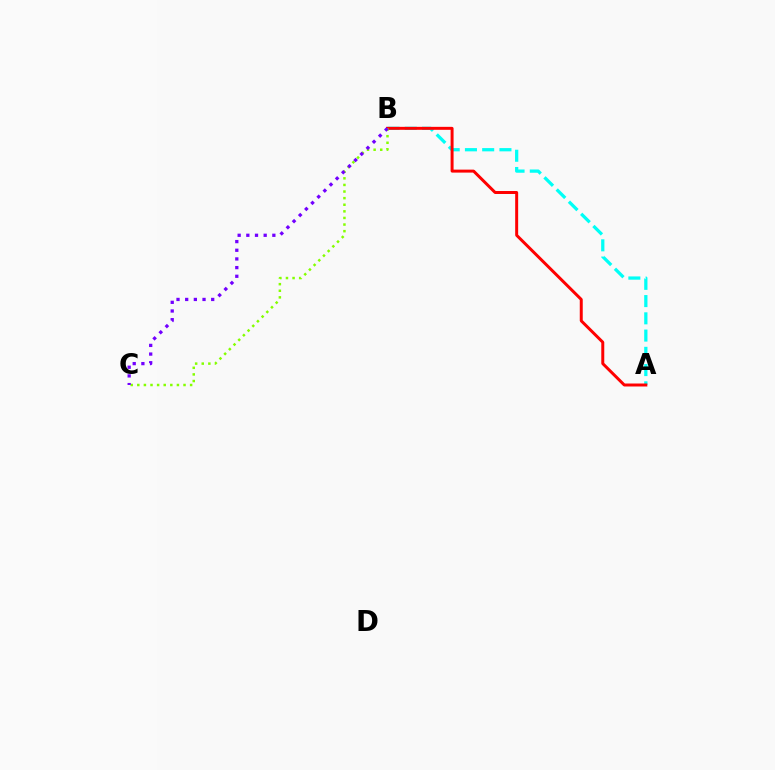{('A', 'B'): [{'color': '#00fff6', 'line_style': 'dashed', 'thickness': 2.34}, {'color': '#ff0000', 'line_style': 'solid', 'thickness': 2.14}], ('B', 'C'): [{'color': '#84ff00', 'line_style': 'dotted', 'thickness': 1.79}, {'color': '#7200ff', 'line_style': 'dotted', 'thickness': 2.36}]}